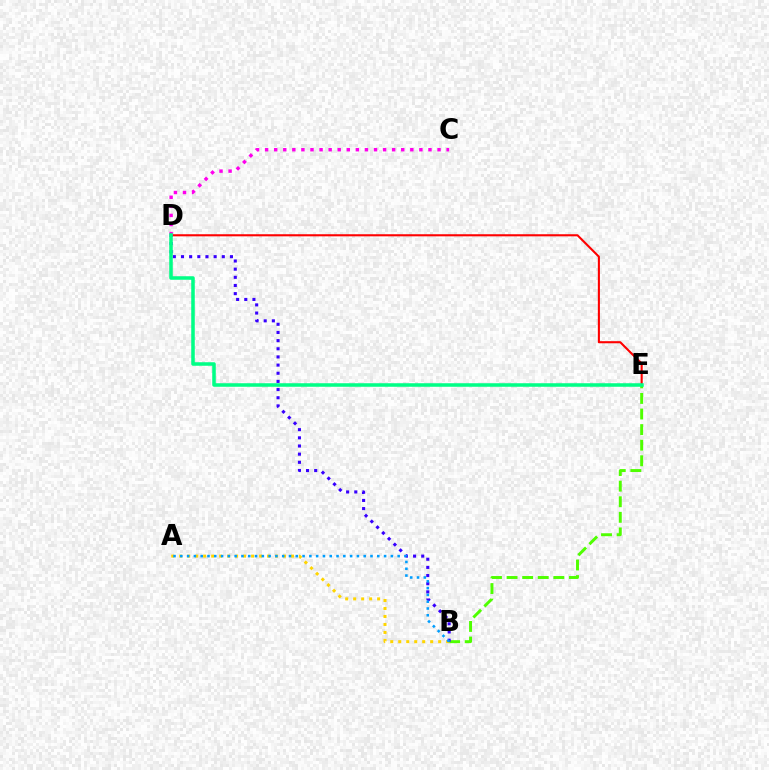{('D', 'E'): [{'color': '#ff0000', 'line_style': 'solid', 'thickness': 1.51}, {'color': '#00ff86', 'line_style': 'solid', 'thickness': 2.54}], ('B', 'E'): [{'color': '#4fff00', 'line_style': 'dashed', 'thickness': 2.12}], ('A', 'B'): [{'color': '#ffd500', 'line_style': 'dotted', 'thickness': 2.17}, {'color': '#009eff', 'line_style': 'dotted', 'thickness': 1.85}], ('C', 'D'): [{'color': '#ff00ed', 'line_style': 'dotted', 'thickness': 2.47}], ('B', 'D'): [{'color': '#3700ff', 'line_style': 'dotted', 'thickness': 2.22}]}